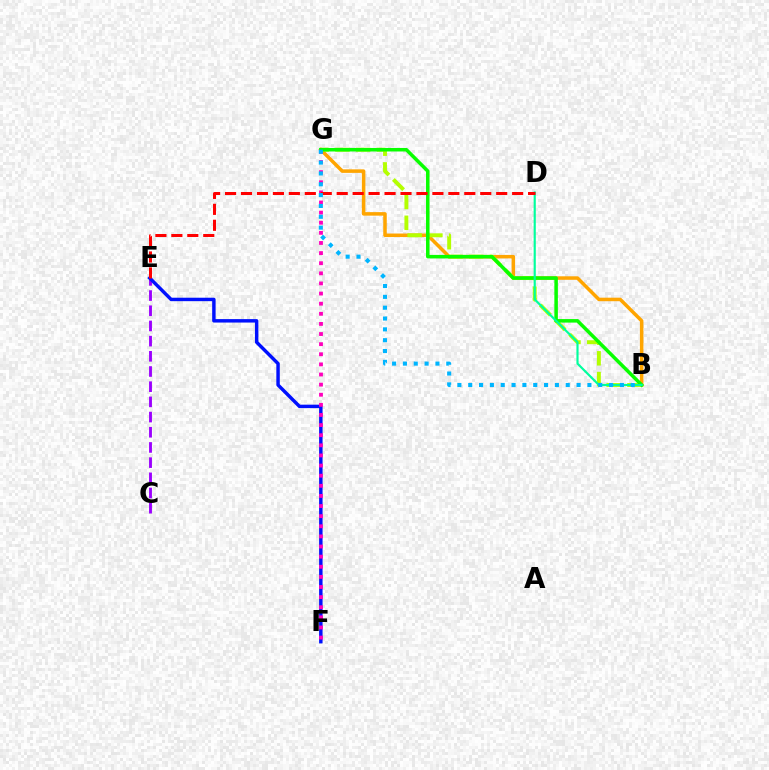{('C', 'E'): [{'color': '#9b00ff', 'line_style': 'dashed', 'thickness': 2.06}], ('B', 'G'): [{'color': '#ffa500', 'line_style': 'solid', 'thickness': 2.53}, {'color': '#b3ff00', 'line_style': 'dashed', 'thickness': 2.82}, {'color': '#08ff00', 'line_style': 'solid', 'thickness': 2.53}, {'color': '#00b5ff', 'line_style': 'dotted', 'thickness': 2.94}], ('E', 'F'): [{'color': '#0010ff', 'line_style': 'solid', 'thickness': 2.48}], ('F', 'G'): [{'color': '#ff00bd', 'line_style': 'dotted', 'thickness': 2.75}], ('B', 'D'): [{'color': '#00ff9d', 'line_style': 'solid', 'thickness': 1.55}], ('D', 'E'): [{'color': '#ff0000', 'line_style': 'dashed', 'thickness': 2.17}]}